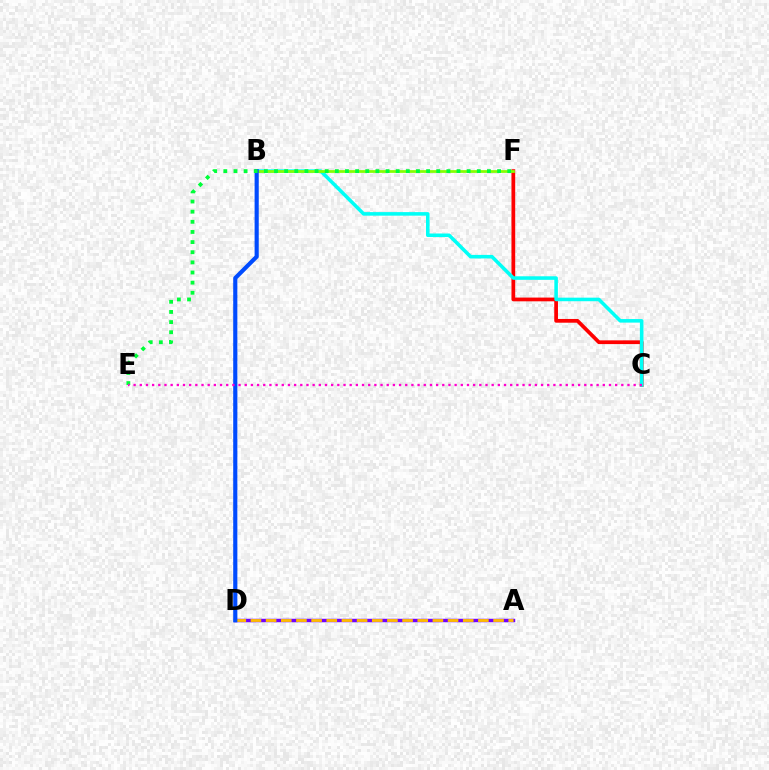{('C', 'F'): [{'color': '#ff0000', 'line_style': 'solid', 'thickness': 2.69}], ('B', 'C'): [{'color': '#00fff6', 'line_style': 'solid', 'thickness': 2.56}], ('B', 'F'): [{'color': '#84ff00', 'line_style': 'solid', 'thickness': 1.98}], ('A', 'D'): [{'color': '#7200ff', 'line_style': 'solid', 'thickness': 2.49}, {'color': '#ffbd00', 'line_style': 'dashed', 'thickness': 2.06}], ('B', 'D'): [{'color': '#004bff', 'line_style': 'solid', 'thickness': 2.98}], ('E', 'F'): [{'color': '#00ff39', 'line_style': 'dotted', 'thickness': 2.75}], ('C', 'E'): [{'color': '#ff00cf', 'line_style': 'dotted', 'thickness': 1.68}]}